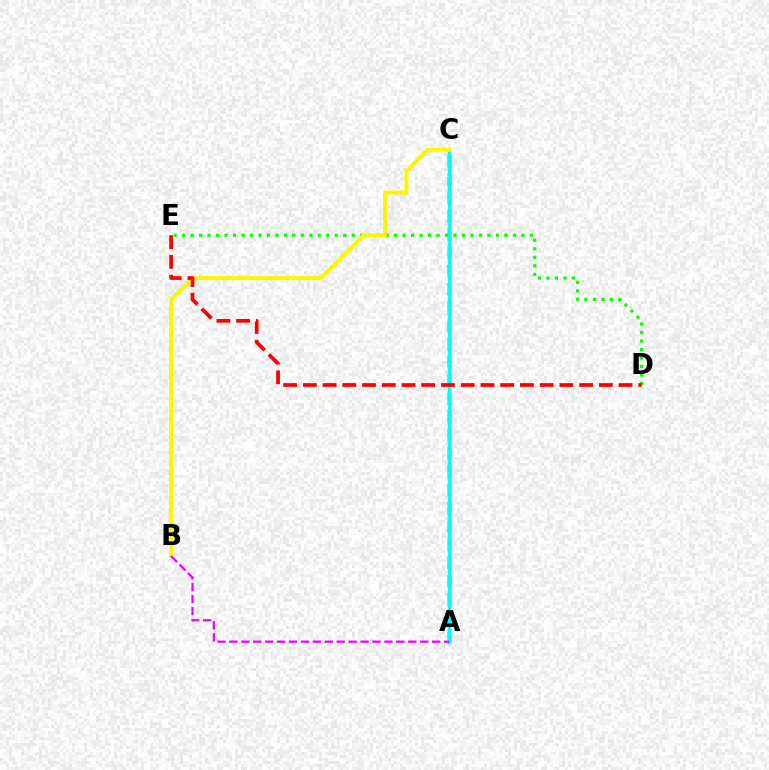{('A', 'C'): [{'color': '#0010ff', 'line_style': 'dashed', 'thickness': 2.48}, {'color': '#00fff6', 'line_style': 'solid', 'thickness': 2.45}], ('D', 'E'): [{'color': '#08ff00', 'line_style': 'dotted', 'thickness': 2.3}, {'color': '#ff0000', 'line_style': 'dashed', 'thickness': 2.68}], ('B', 'C'): [{'color': '#fcf500', 'line_style': 'solid', 'thickness': 2.8}], ('A', 'B'): [{'color': '#ee00ff', 'line_style': 'dashed', 'thickness': 1.62}]}